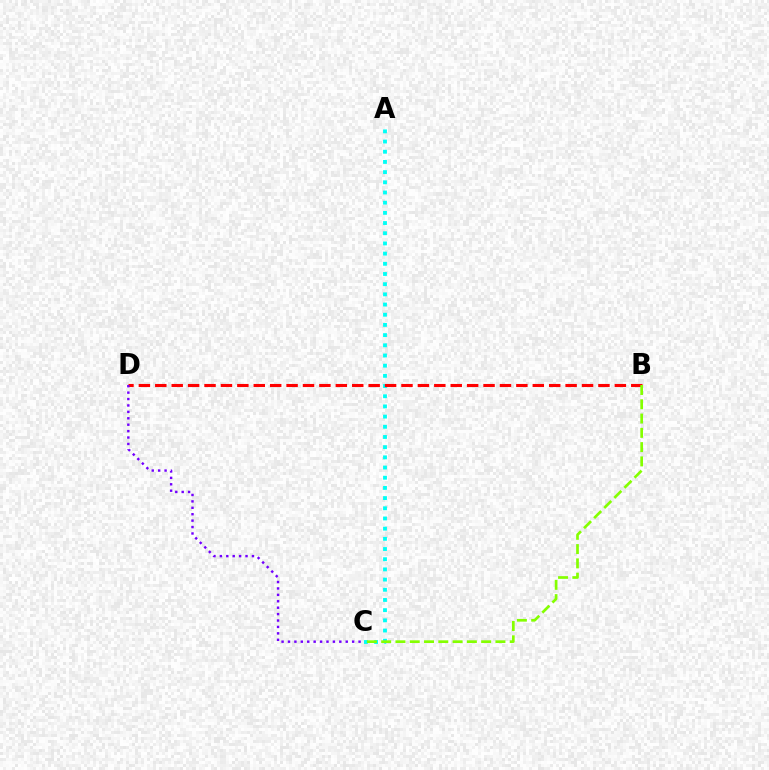{('A', 'C'): [{'color': '#00fff6', 'line_style': 'dotted', 'thickness': 2.77}], ('B', 'D'): [{'color': '#ff0000', 'line_style': 'dashed', 'thickness': 2.23}], ('B', 'C'): [{'color': '#84ff00', 'line_style': 'dashed', 'thickness': 1.94}], ('C', 'D'): [{'color': '#7200ff', 'line_style': 'dotted', 'thickness': 1.74}]}